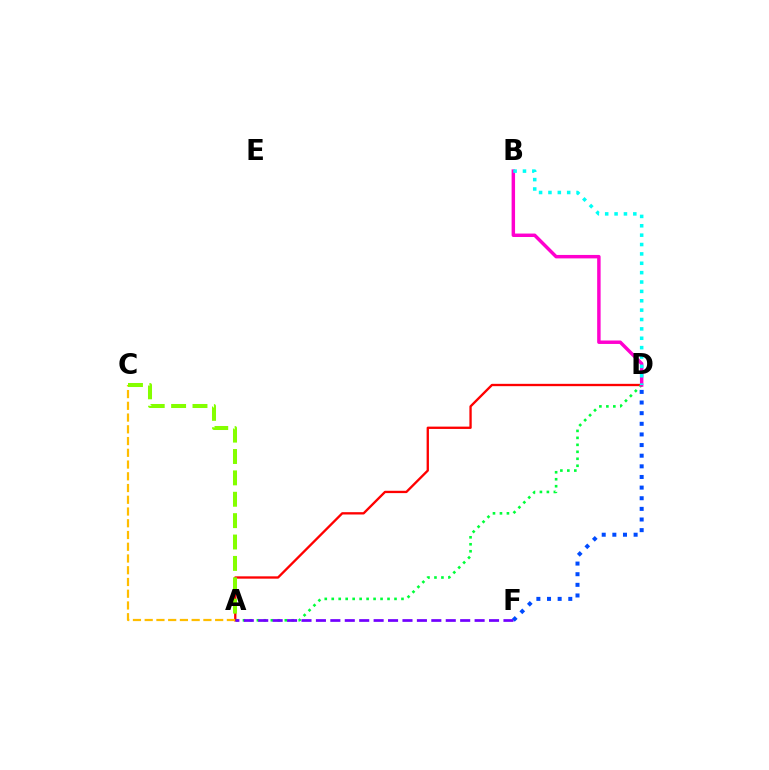{('A', 'D'): [{'color': '#ff0000', 'line_style': 'solid', 'thickness': 1.67}, {'color': '#00ff39', 'line_style': 'dotted', 'thickness': 1.89}], ('B', 'D'): [{'color': '#ff00cf', 'line_style': 'solid', 'thickness': 2.49}, {'color': '#00fff6', 'line_style': 'dotted', 'thickness': 2.55}], ('A', 'F'): [{'color': '#7200ff', 'line_style': 'dashed', 'thickness': 1.96}], ('A', 'C'): [{'color': '#ffbd00', 'line_style': 'dashed', 'thickness': 1.6}, {'color': '#84ff00', 'line_style': 'dashed', 'thickness': 2.9}], ('D', 'F'): [{'color': '#004bff', 'line_style': 'dotted', 'thickness': 2.89}]}